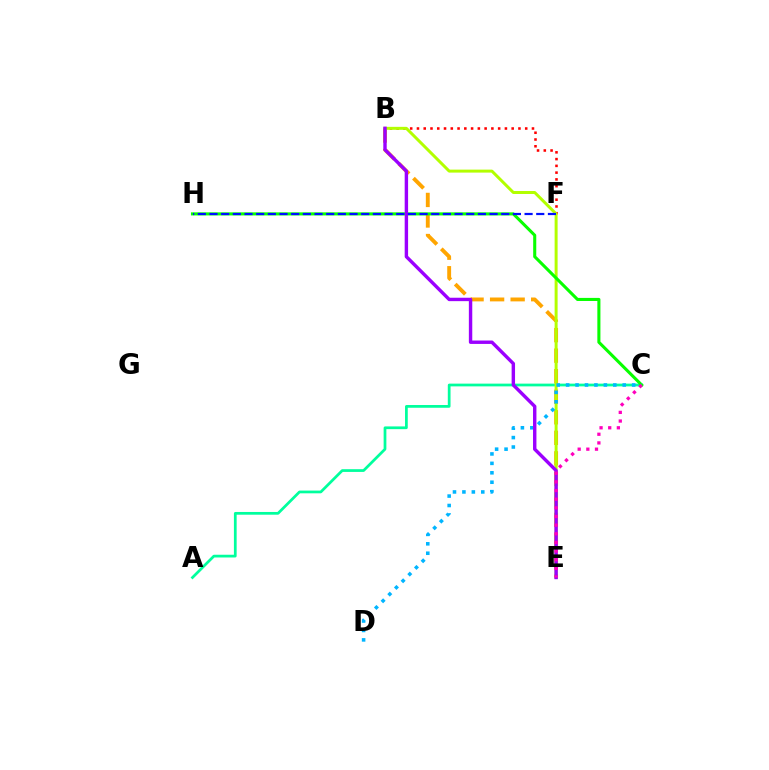{('A', 'C'): [{'color': '#00ff9d', 'line_style': 'solid', 'thickness': 1.97}], ('B', 'F'): [{'color': '#ff0000', 'line_style': 'dotted', 'thickness': 1.84}], ('B', 'E'): [{'color': '#ffa500', 'line_style': 'dashed', 'thickness': 2.79}, {'color': '#b3ff00', 'line_style': 'solid', 'thickness': 2.14}, {'color': '#9b00ff', 'line_style': 'solid', 'thickness': 2.45}], ('C', 'H'): [{'color': '#08ff00', 'line_style': 'solid', 'thickness': 2.22}], ('C', 'D'): [{'color': '#00b5ff', 'line_style': 'dotted', 'thickness': 2.56}], ('F', 'H'): [{'color': '#0010ff', 'line_style': 'dashed', 'thickness': 1.59}], ('C', 'E'): [{'color': '#ff00bd', 'line_style': 'dotted', 'thickness': 2.35}]}